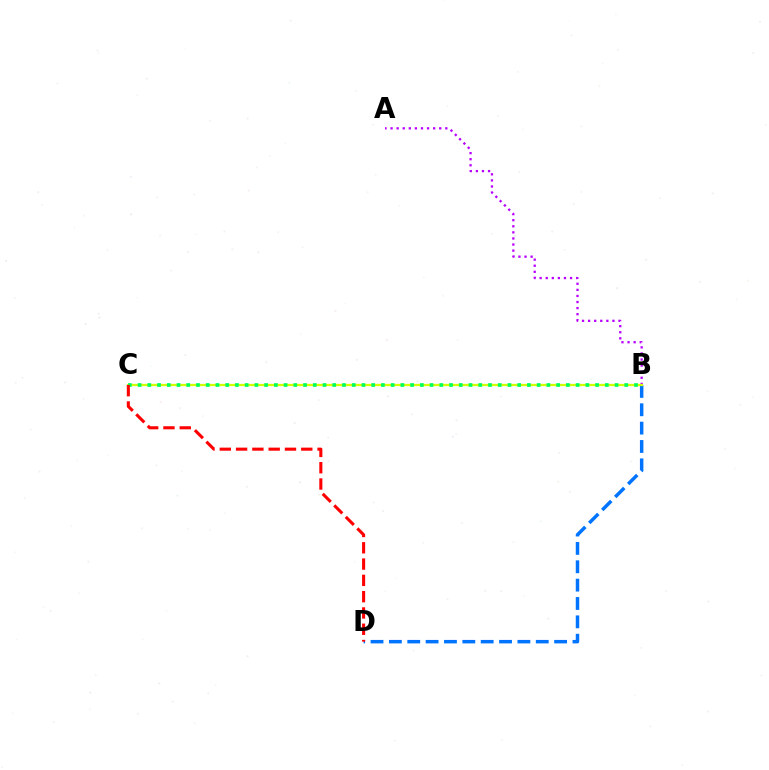{('B', 'D'): [{'color': '#0074ff', 'line_style': 'dashed', 'thickness': 2.49}], ('A', 'B'): [{'color': '#b900ff', 'line_style': 'dotted', 'thickness': 1.65}], ('B', 'C'): [{'color': '#d1ff00', 'line_style': 'solid', 'thickness': 1.61}, {'color': '#00ff5c', 'line_style': 'dotted', 'thickness': 2.64}], ('C', 'D'): [{'color': '#ff0000', 'line_style': 'dashed', 'thickness': 2.21}]}